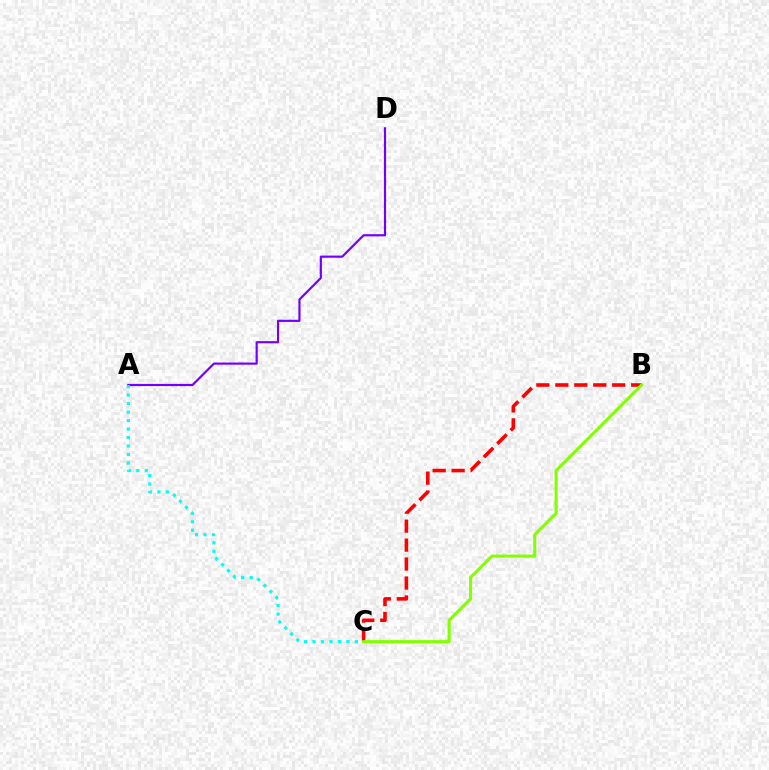{('B', 'C'): [{'color': '#ff0000', 'line_style': 'dashed', 'thickness': 2.58}, {'color': '#84ff00', 'line_style': 'solid', 'thickness': 2.21}], ('A', 'D'): [{'color': '#7200ff', 'line_style': 'solid', 'thickness': 1.56}], ('A', 'C'): [{'color': '#00fff6', 'line_style': 'dotted', 'thickness': 2.31}]}